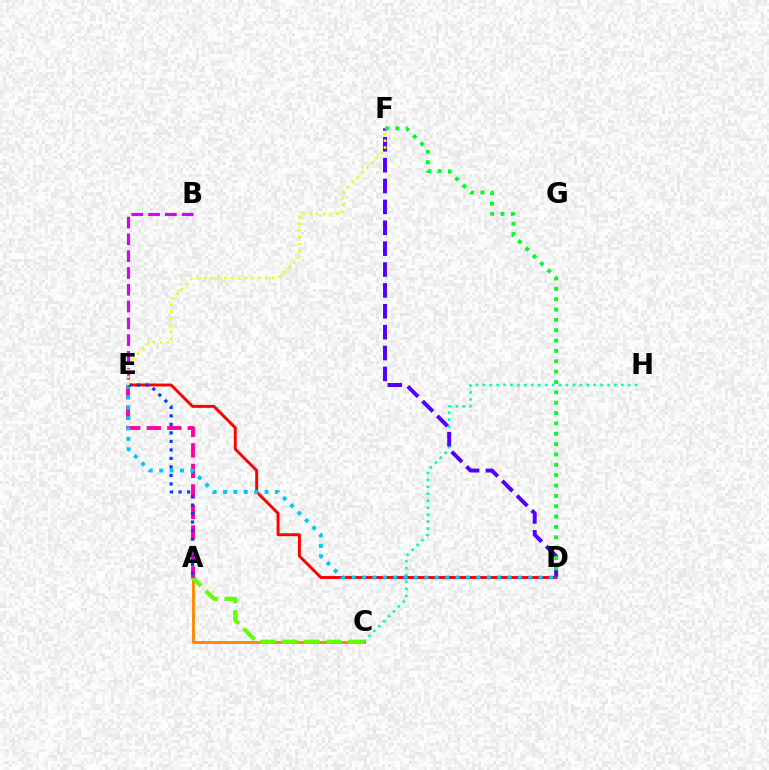{('C', 'H'): [{'color': '#00ffaf', 'line_style': 'dotted', 'thickness': 1.88}], ('A', 'C'): [{'color': '#ff8800', 'line_style': 'solid', 'thickness': 2.08}, {'color': '#66ff00', 'line_style': 'dashed', 'thickness': 2.99}], ('D', 'E'): [{'color': '#ff0000', 'line_style': 'solid', 'thickness': 2.1}, {'color': '#00c7ff', 'line_style': 'dotted', 'thickness': 2.82}], ('D', 'F'): [{'color': '#4f00ff', 'line_style': 'dashed', 'thickness': 2.84}, {'color': '#00ff27', 'line_style': 'dotted', 'thickness': 2.81}], ('B', 'E'): [{'color': '#d600ff', 'line_style': 'dashed', 'thickness': 2.28}], ('A', 'E'): [{'color': '#ff00a0', 'line_style': 'dashed', 'thickness': 2.79}, {'color': '#003fff', 'line_style': 'dotted', 'thickness': 2.31}], ('E', 'F'): [{'color': '#eeff00', 'line_style': 'dotted', 'thickness': 1.86}]}